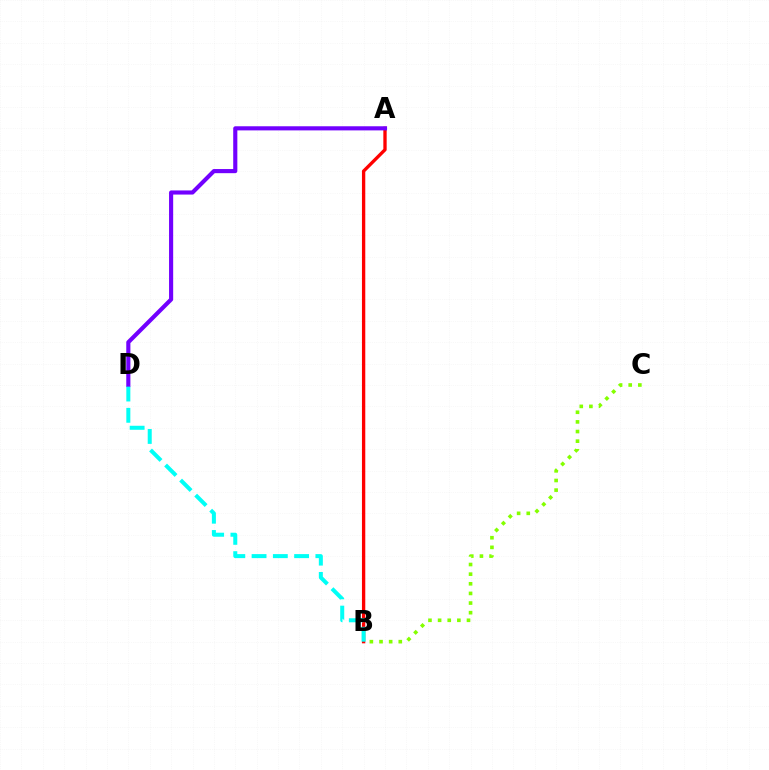{('B', 'C'): [{'color': '#84ff00', 'line_style': 'dotted', 'thickness': 2.62}], ('A', 'B'): [{'color': '#ff0000', 'line_style': 'solid', 'thickness': 2.39}], ('A', 'D'): [{'color': '#7200ff', 'line_style': 'solid', 'thickness': 2.97}], ('B', 'D'): [{'color': '#00fff6', 'line_style': 'dashed', 'thickness': 2.89}]}